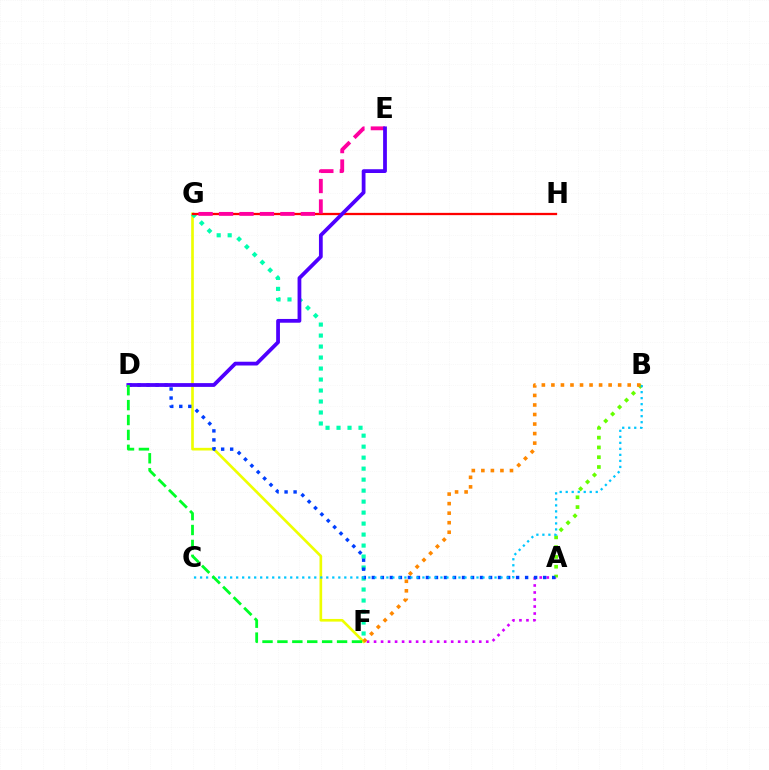{('F', 'G'): [{'color': '#eeff00', 'line_style': 'solid', 'thickness': 1.92}, {'color': '#00ffaf', 'line_style': 'dotted', 'thickness': 2.99}], ('G', 'H'): [{'color': '#ff0000', 'line_style': 'solid', 'thickness': 1.64}], ('A', 'F'): [{'color': '#d600ff', 'line_style': 'dotted', 'thickness': 1.9}], ('A', 'B'): [{'color': '#66ff00', 'line_style': 'dotted', 'thickness': 2.66}], ('E', 'G'): [{'color': '#ff00a0', 'line_style': 'dashed', 'thickness': 2.78}], ('A', 'D'): [{'color': '#003fff', 'line_style': 'dotted', 'thickness': 2.45}], ('B', 'C'): [{'color': '#00c7ff', 'line_style': 'dotted', 'thickness': 1.63}], ('B', 'F'): [{'color': '#ff8800', 'line_style': 'dotted', 'thickness': 2.59}], ('D', 'E'): [{'color': '#4f00ff', 'line_style': 'solid', 'thickness': 2.72}], ('D', 'F'): [{'color': '#00ff27', 'line_style': 'dashed', 'thickness': 2.03}]}